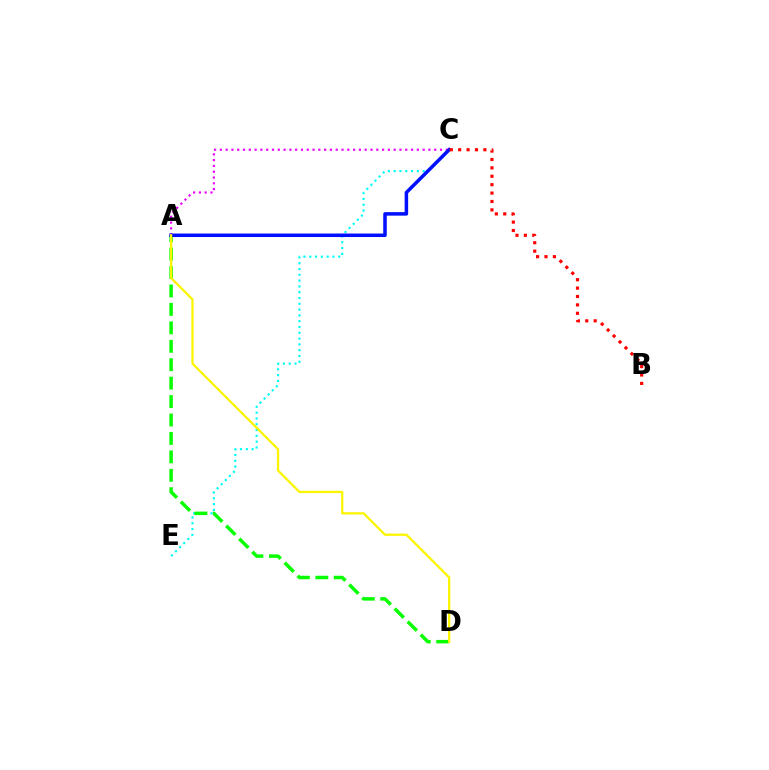{('A', 'C'): [{'color': '#ee00ff', 'line_style': 'dotted', 'thickness': 1.57}, {'color': '#0010ff', 'line_style': 'solid', 'thickness': 2.53}], ('C', 'E'): [{'color': '#00fff6', 'line_style': 'dotted', 'thickness': 1.57}], ('A', 'D'): [{'color': '#08ff00', 'line_style': 'dashed', 'thickness': 2.5}, {'color': '#fcf500', 'line_style': 'solid', 'thickness': 1.63}], ('B', 'C'): [{'color': '#ff0000', 'line_style': 'dotted', 'thickness': 2.28}]}